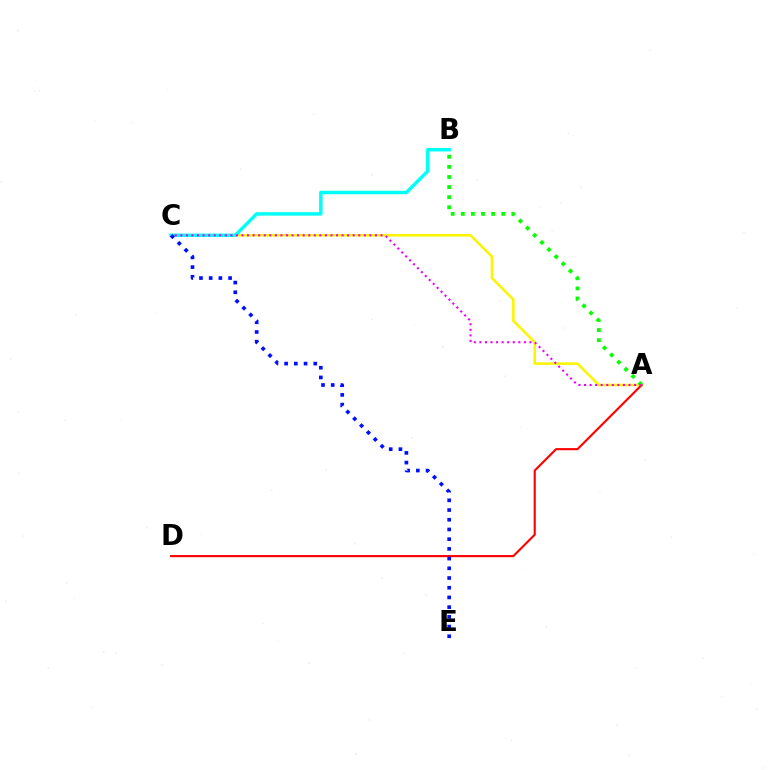{('A', 'C'): [{'color': '#fcf500', 'line_style': 'solid', 'thickness': 1.85}, {'color': '#ee00ff', 'line_style': 'dotted', 'thickness': 1.51}], ('B', 'C'): [{'color': '#00fff6', 'line_style': 'solid', 'thickness': 2.49}], ('A', 'D'): [{'color': '#ff0000', 'line_style': 'solid', 'thickness': 1.53}], ('A', 'B'): [{'color': '#08ff00', 'line_style': 'dotted', 'thickness': 2.75}], ('C', 'E'): [{'color': '#0010ff', 'line_style': 'dotted', 'thickness': 2.64}]}